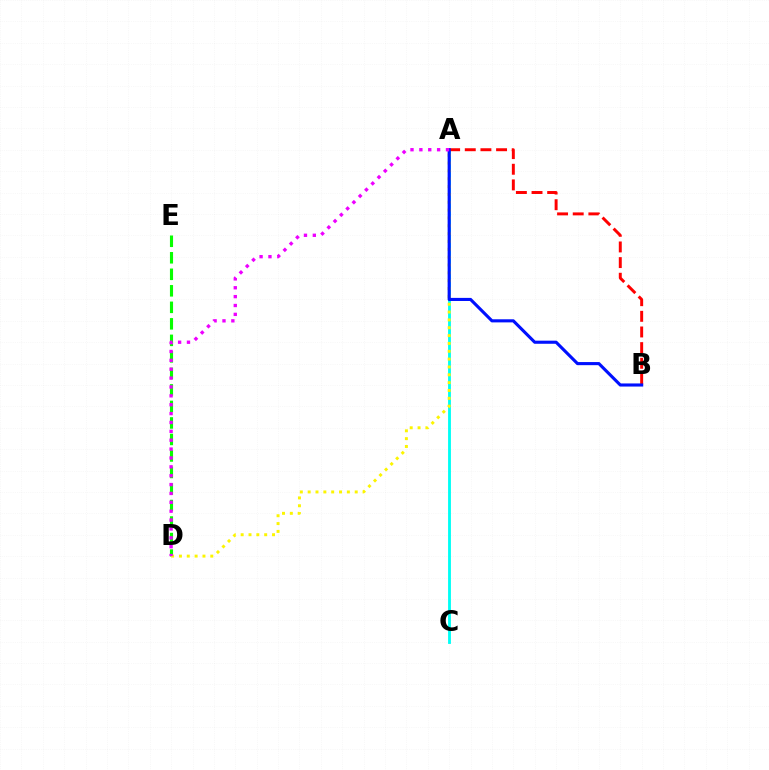{('A', 'C'): [{'color': '#00fff6', 'line_style': 'solid', 'thickness': 2.05}], ('D', 'E'): [{'color': '#08ff00', 'line_style': 'dashed', 'thickness': 2.24}], ('A', 'B'): [{'color': '#ff0000', 'line_style': 'dashed', 'thickness': 2.13}, {'color': '#0010ff', 'line_style': 'solid', 'thickness': 2.24}], ('A', 'D'): [{'color': '#fcf500', 'line_style': 'dotted', 'thickness': 2.13}, {'color': '#ee00ff', 'line_style': 'dotted', 'thickness': 2.41}]}